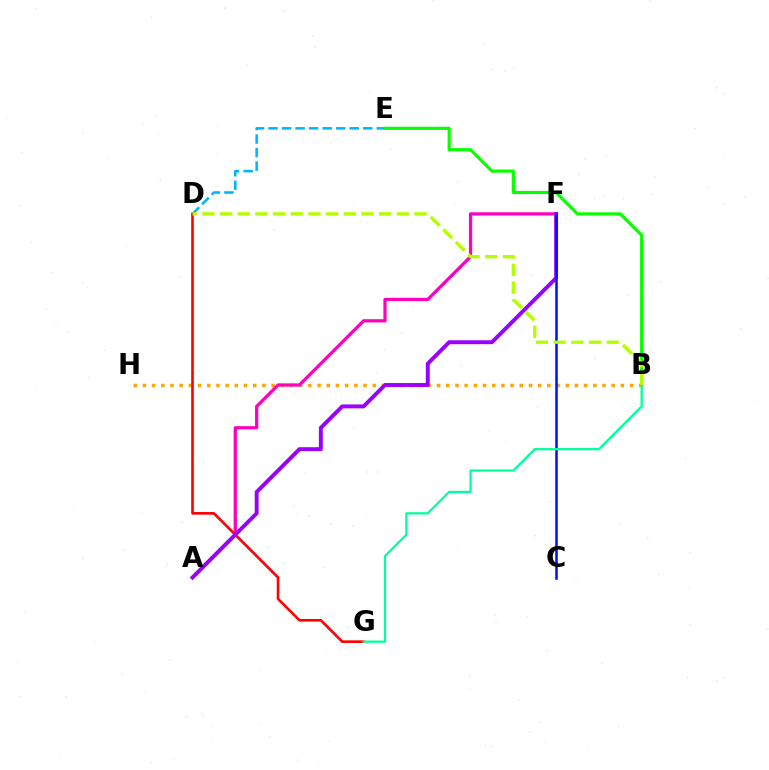{('D', 'E'): [{'color': '#00b5ff', 'line_style': 'dashed', 'thickness': 1.84}], ('B', 'E'): [{'color': '#08ff00', 'line_style': 'solid', 'thickness': 2.27}], ('B', 'H'): [{'color': '#ffa500', 'line_style': 'dotted', 'thickness': 2.5}], ('D', 'G'): [{'color': '#ff0000', 'line_style': 'solid', 'thickness': 1.89}], ('A', 'F'): [{'color': '#ff00bd', 'line_style': 'solid', 'thickness': 2.33}, {'color': '#9b00ff', 'line_style': 'solid', 'thickness': 2.82}], ('C', 'F'): [{'color': '#0010ff', 'line_style': 'solid', 'thickness': 1.82}], ('B', 'G'): [{'color': '#00ff9d', 'line_style': 'solid', 'thickness': 1.63}], ('B', 'D'): [{'color': '#b3ff00', 'line_style': 'dashed', 'thickness': 2.4}]}